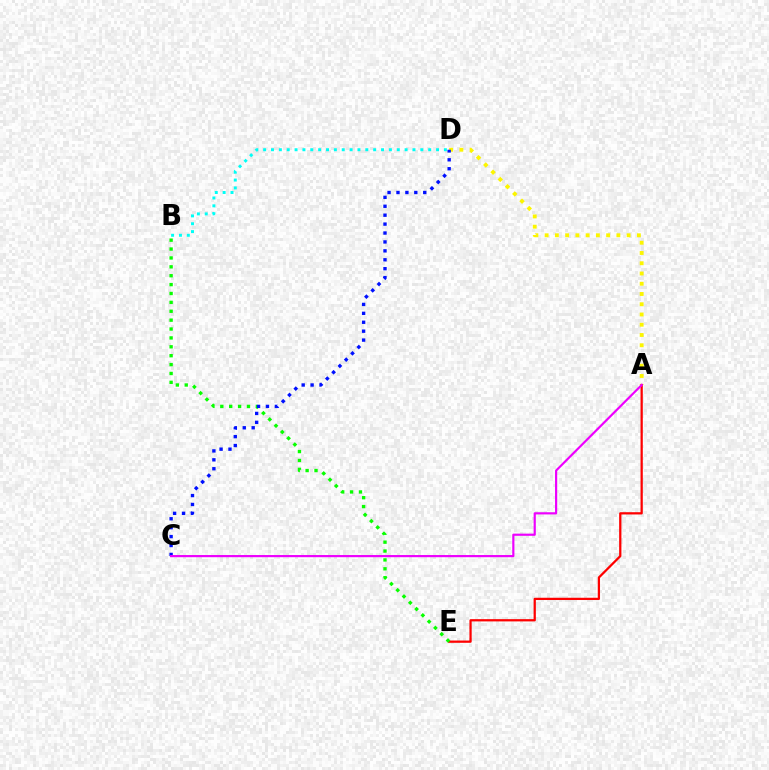{('A', 'D'): [{'color': '#fcf500', 'line_style': 'dotted', 'thickness': 2.78}], ('A', 'E'): [{'color': '#ff0000', 'line_style': 'solid', 'thickness': 1.63}], ('B', 'E'): [{'color': '#08ff00', 'line_style': 'dotted', 'thickness': 2.41}], ('C', 'D'): [{'color': '#0010ff', 'line_style': 'dotted', 'thickness': 2.42}], ('A', 'C'): [{'color': '#ee00ff', 'line_style': 'solid', 'thickness': 1.56}], ('B', 'D'): [{'color': '#00fff6', 'line_style': 'dotted', 'thickness': 2.14}]}